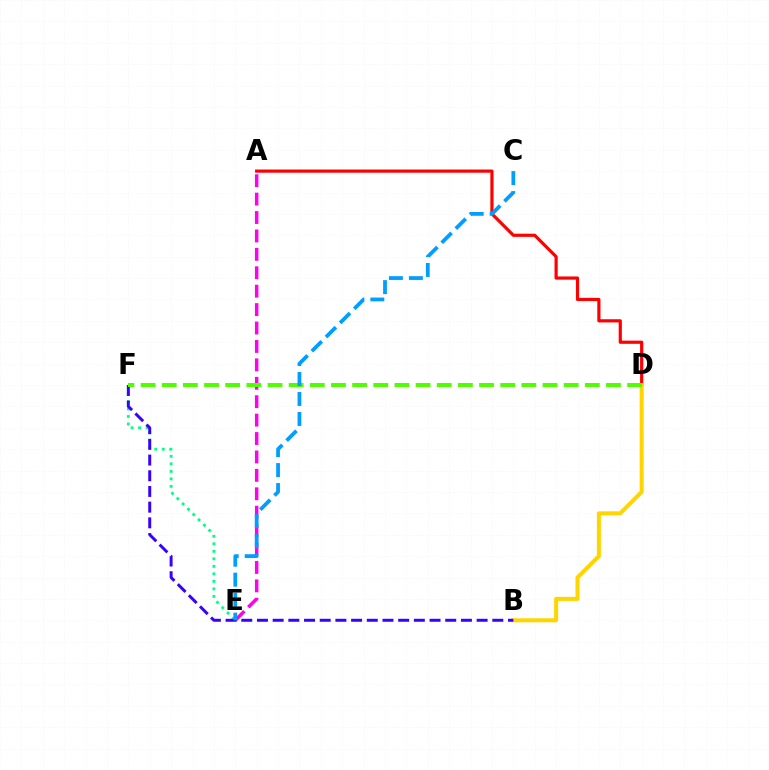{('E', 'F'): [{'color': '#00ff86', 'line_style': 'dotted', 'thickness': 2.04}], ('A', 'D'): [{'color': '#ff0000', 'line_style': 'solid', 'thickness': 2.29}], ('B', 'D'): [{'color': '#ffd500', 'line_style': 'solid', 'thickness': 2.91}], ('A', 'E'): [{'color': '#ff00ed', 'line_style': 'dashed', 'thickness': 2.5}], ('B', 'F'): [{'color': '#3700ff', 'line_style': 'dashed', 'thickness': 2.13}], ('D', 'F'): [{'color': '#4fff00', 'line_style': 'dashed', 'thickness': 2.87}], ('C', 'E'): [{'color': '#009eff', 'line_style': 'dashed', 'thickness': 2.71}]}